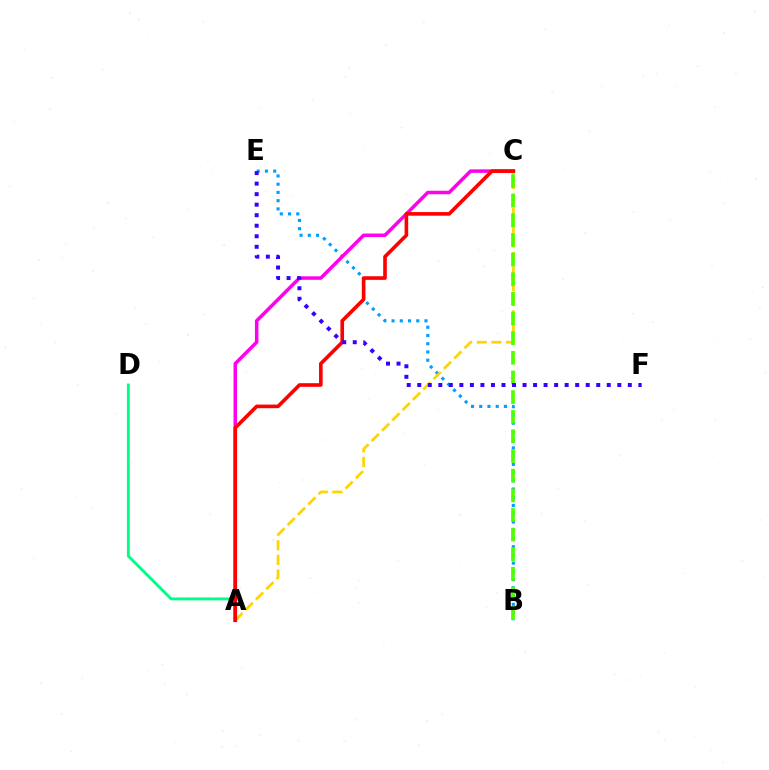{('A', 'D'): [{'color': '#00ff86', 'line_style': 'solid', 'thickness': 2.07}], ('B', 'E'): [{'color': '#009eff', 'line_style': 'dotted', 'thickness': 2.24}], ('A', 'C'): [{'color': '#ff00ed', 'line_style': 'solid', 'thickness': 2.52}, {'color': '#ffd500', 'line_style': 'dashed', 'thickness': 1.98}, {'color': '#ff0000', 'line_style': 'solid', 'thickness': 2.61}], ('B', 'C'): [{'color': '#4fff00', 'line_style': 'dashed', 'thickness': 2.67}], ('E', 'F'): [{'color': '#3700ff', 'line_style': 'dotted', 'thickness': 2.86}]}